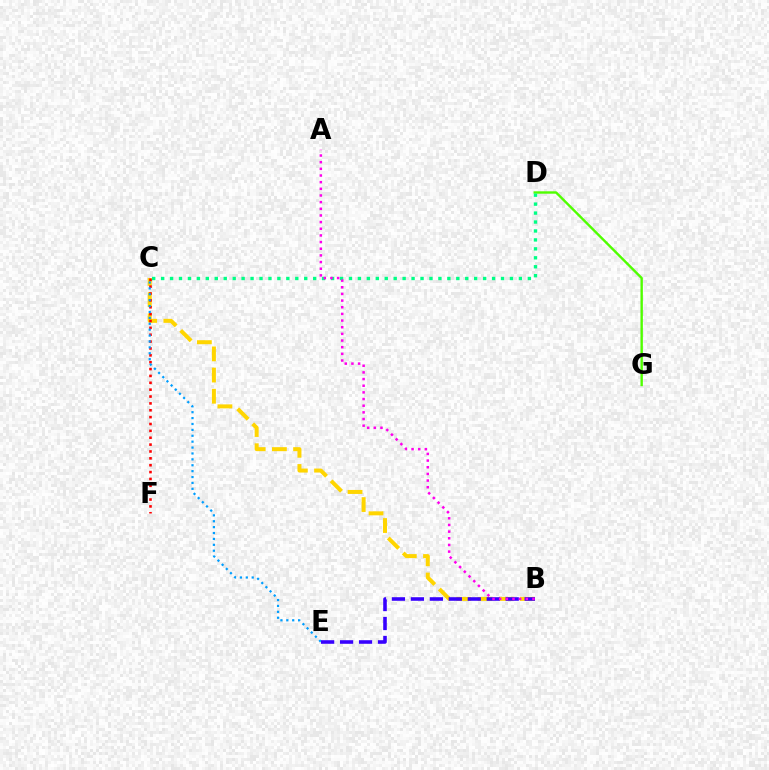{('B', 'C'): [{'color': '#ffd500', 'line_style': 'dashed', 'thickness': 2.88}], ('C', 'F'): [{'color': '#ff0000', 'line_style': 'dotted', 'thickness': 1.87}], ('D', 'G'): [{'color': '#4fff00', 'line_style': 'solid', 'thickness': 1.72}], ('C', 'E'): [{'color': '#009eff', 'line_style': 'dotted', 'thickness': 1.6}], ('C', 'D'): [{'color': '#00ff86', 'line_style': 'dotted', 'thickness': 2.43}], ('B', 'E'): [{'color': '#3700ff', 'line_style': 'dashed', 'thickness': 2.58}], ('A', 'B'): [{'color': '#ff00ed', 'line_style': 'dotted', 'thickness': 1.81}]}